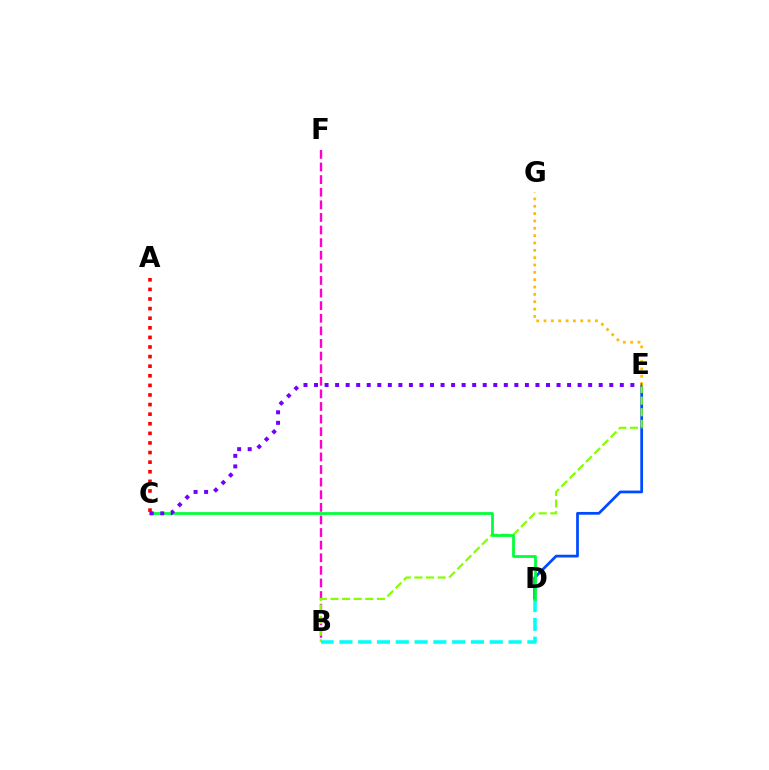{('A', 'C'): [{'color': '#ff0000', 'line_style': 'dotted', 'thickness': 2.61}], ('D', 'E'): [{'color': '#004bff', 'line_style': 'solid', 'thickness': 1.98}], ('B', 'D'): [{'color': '#00fff6', 'line_style': 'dashed', 'thickness': 2.55}], ('B', 'F'): [{'color': '#ff00cf', 'line_style': 'dashed', 'thickness': 1.71}], ('B', 'E'): [{'color': '#84ff00', 'line_style': 'dashed', 'thickness': 1.58}], ('C', 'D'): [{'color': '#00ff39', 'line_style': 'solid', 'thickness': 1.98}], ('E', 'G'): [{'color': '#ffbd00', 'line_style': 'dotted', 'thickness': 2.0}], ('C', 'E'): [{'color': '#7200ff', 'line_style': 'dotted', 'thickness': 2.86}]}